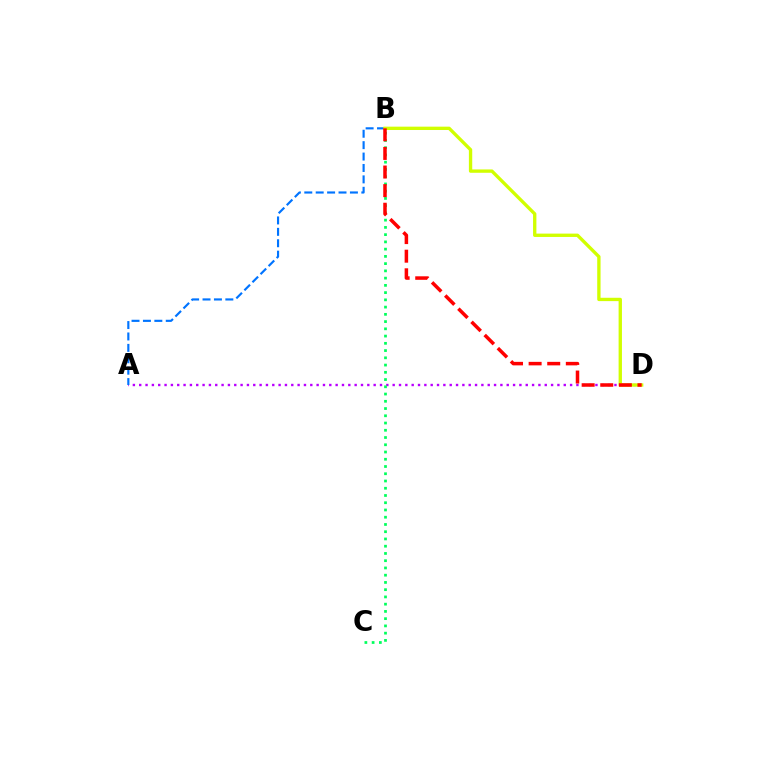{('A', 'D'): [{'color': '#b900ff', 'line_style': 'dotted', 'thickness': 1.72}], ('A', 'B'): [{'color': '#0074ff', 'line_style': 'dashed', 'thickness': 1.55}], ('B', 'C'): [{'color': '#00ff5c', 'line_style': 'dotted', 'thickness': 1.97}], ('B', 'D'): [{'color': '#d1ff00', 'line_style': 'solid', 'thickness': 2.41}, {'color': '#ff0000', 'line_style': 'dashed', 'thickness': 2.53}]}